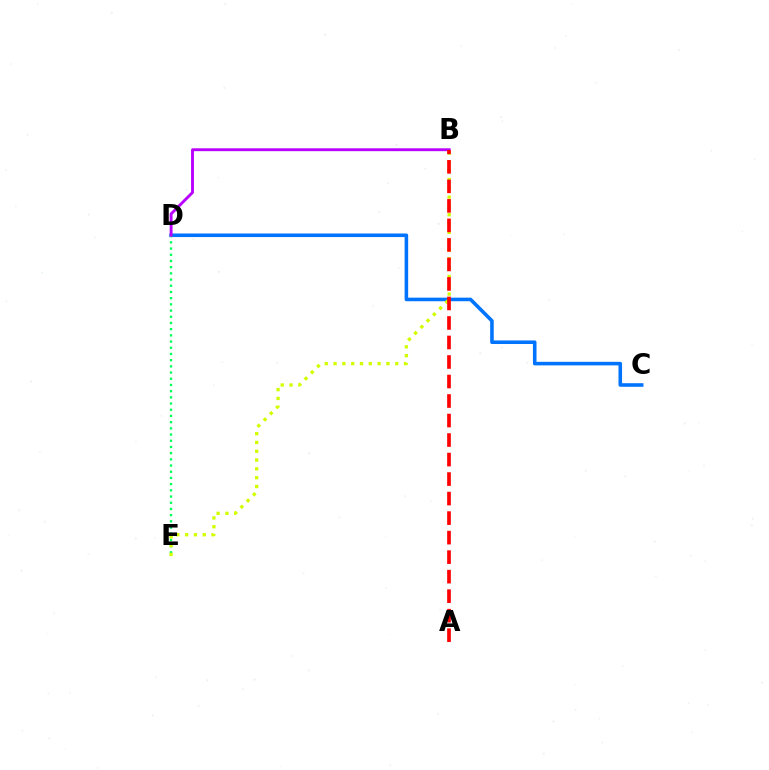{('C', 'D'): [{'color': '#0074ff', 'line_style': 'solid', 'thickness': 2.57}], ('D', 'E'): [{'color': '#00ff5c', 'line_style': 'dotted', 'thickness': 1.68}], ('B', 'D'): [{'color': '#b900ff', 'line_style': 'solid', 'thickness': 2.07}], ('B', 'E'): [{'color': '#d1ff00', 'line_style': 'dotted', 'thickness': 2.39}], ('A', 'B'): [{'color': '#ff0000', 'line_style': 'dashed', 'thickness': 2.65}]}